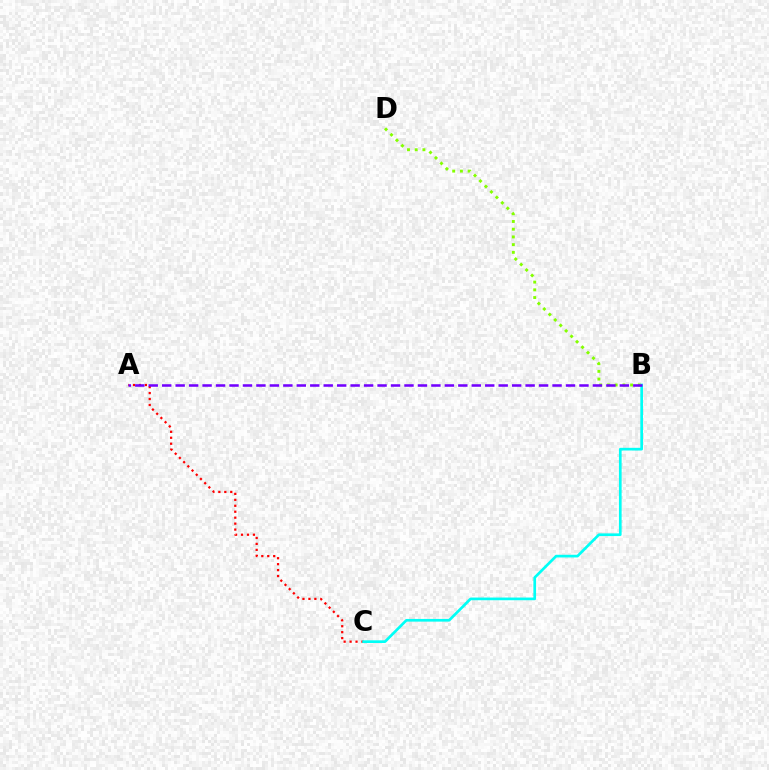{('A', 'C'): [{'color': '#ff0000', 'line_style': 'dotted', 'thickness': 1.62}], ('B', 'D'): [{'color': '#84ff00', 'line_style': 'dotted', 'thickness': 2.1}], ('B', 'C'): [{'color': '#00fff6', 'line_style': 'solid', 'thickness': 1.93}], ('A', 'B'): [{'color': '#7200ff', 'line_style': 'dashed', 'thickness': 1.83}]}